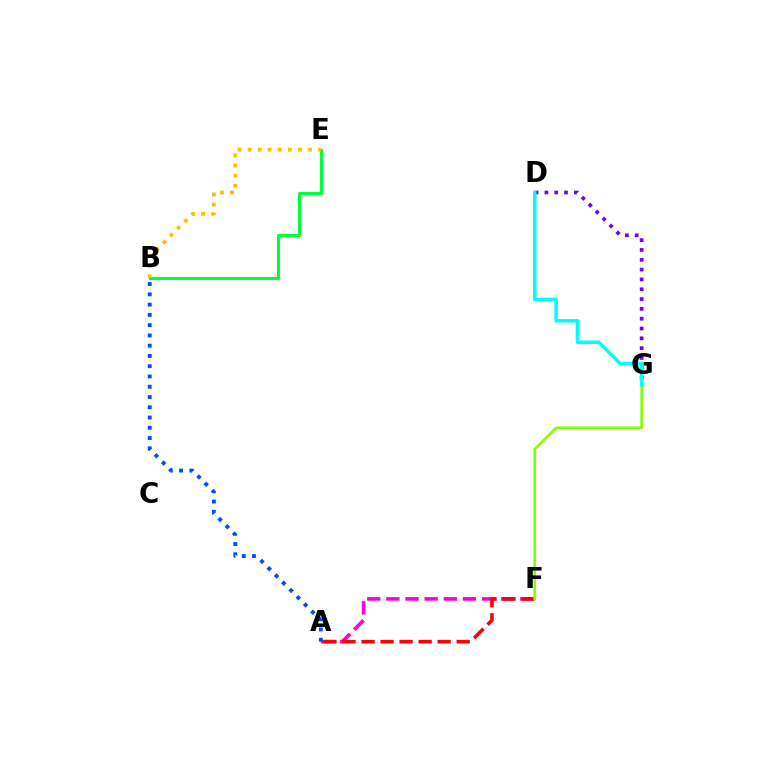{('D', 'G'): [{'color': '#7200ff', 'line_style': 'dotted', 'thickness': 2.67}, {'color': '#00fff6', 'line_style': 'solid', 'thickness': 2.56}], ('A', 'F'): [{'color': '#ff00cf', 'line_style': 'dashed', 'thickness': 2.6}, {'color': '#ff0000', 'line_style': 'dashed', 'thickness': 2.59}], ('B', 'E'): [{'color': '#00ff39', 'line_style': 'solid', 'thickness': 2.25}, {'color': '#ffbd00', 'line_style': 'dotted', 'thickness': 2.73}], ('A', 'B'): [{'color': '#004bff', 'line_style': 'dotted', 'thickness': 2.79}], ('F', 'G'): [{'color': '#84ff00', 'line_style': 'solid', 'thickness': 1.87}]}